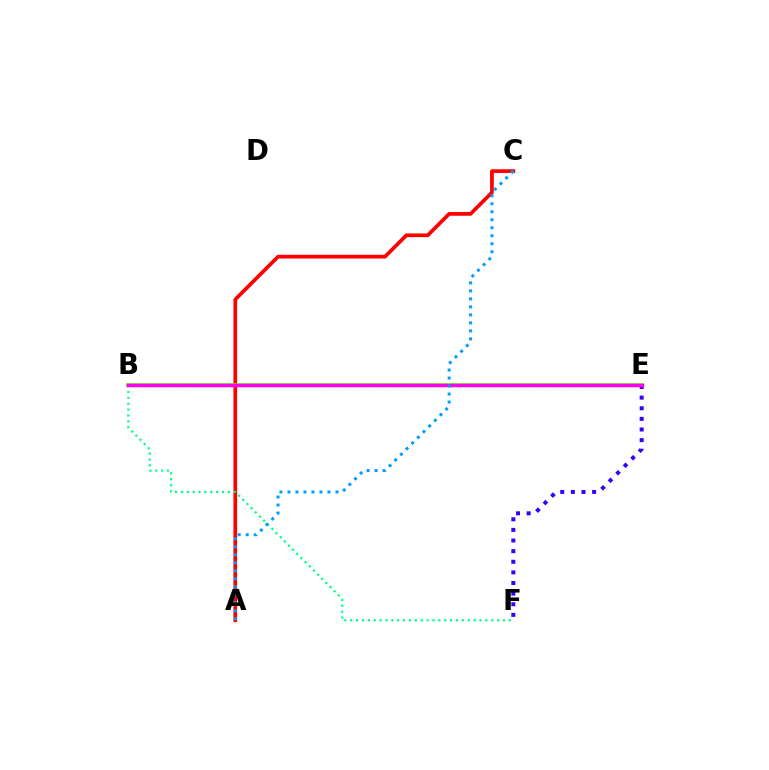{('A', 'C'): [{'color': '#ff0000', 'line_style': 'solid', 'thickness': 2.67}, {'color': '#009eff', 'line_style': 'dotted', 'thickness': 2.17}], ('B', 'E'): [{'color': '#4fff00', 'line_style': 'solid', 'thickness': 2.66}, {'color': '#ffd500', 'line_style': 'dashed', 'thickness': 2.21}, {'color': '#ff00ed', 'line_style': 'solid', 'thickness': 2.5}], ('B', 'F'): [{'color': '#00ff86', 'line_style': 'dotted', 'thickness': 1.6}], ('E', 'F'): [{'color': '#3700ff', 'line_style': 'dotted', 'thickness': 2.89}]}